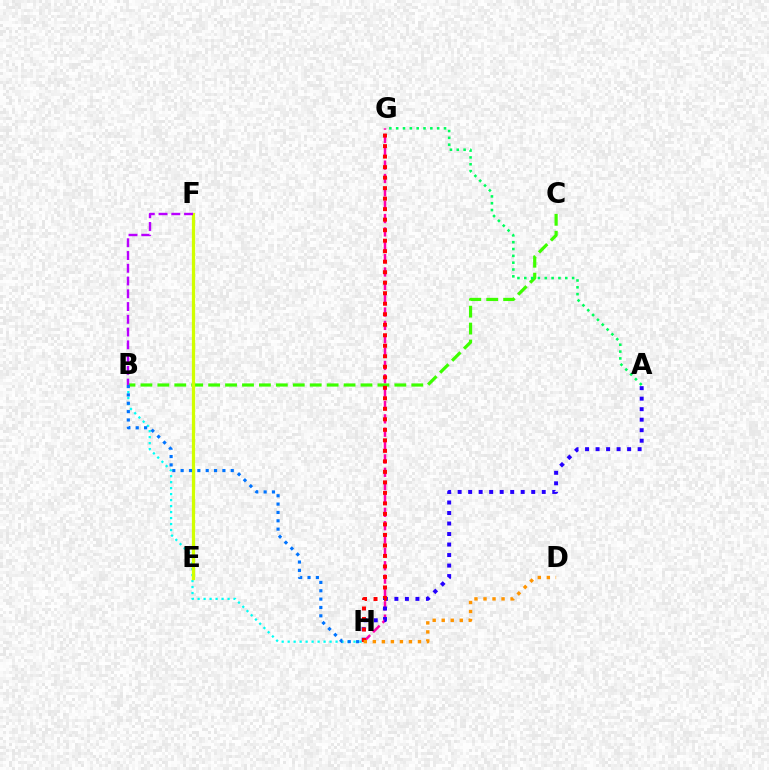{('B', 'H'): [{'color': '#00fff6', 'line_style': 'dotted', 'thickness': 1.63}, {'color': '#0074ff', 'line_style': 'dotted', 'thickness': 2.27}], ('G', 'H'): [{'color': '#ff00ac', 'line_style': 'dashed', 'thickness': 1.81}, {'color': '#ff0000', 'line_style': 'dotted', 'thickness': 2.86}], ('B', 'C'): [{'color': '#3dff00', 'line_style': 'dashed', 'thickness': 2.3}], ('E', 'F'): [{'color': '#d1ff00', 'line_style': 'solid', 'thickness': 2.34}], ('A', 'H'): [{'color': '#2500ff', 'line_style': 'dotted', 'thickness': 2.86}], ('B', 'F'): [{'color': '#b900ff', 'line_style': 'dashed', 'thickness': 1.73}], ('D', 'H'): [{'color': '#ff9400', 'line_style': 'dotted', 'thickness': 2.45}], ('A', 'G'): [{'color': '#00ff5c', 'line_style': 'dotted', 'thickness': 1.86}]}